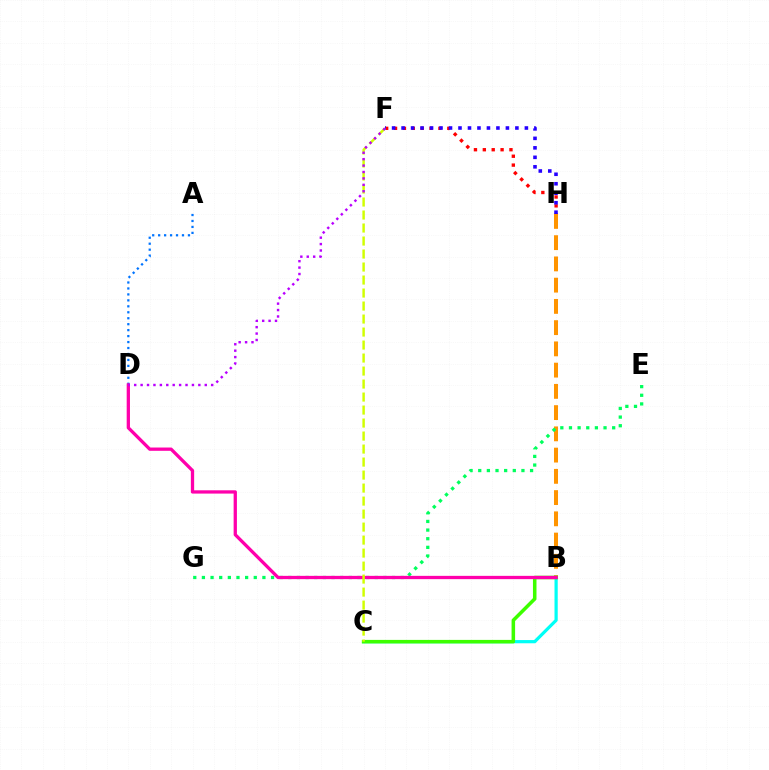{('B', 'H'): [{'color': '#ff9400', 'line_style': 'dashed', 'thickness': 2.89}], ('F', 'H'): [{'color': '#ff0000', 'line_style': 'dotted', 'thickness': 2.41}, {'color': '#2500ff', 'line_style': 'dotted', 'thickness': 2.58}], ('E', 'G'): [{'color': '#00ff5c', 'line_style': 'dotted', 'thickness': 2.35}], ('B', 'C'): [{'color': '#00fff6', 'line_style': 'solid', 'thickness': 2.31}, {'color': '#3dff00', 'line_style': 'solid', 'thickness': 2.55}], ('A', 'D'): [{'color': '#0074ff', 'line_style': 'dotted', 'thickness': 1.62}], ('B', 'D'): [{'color': '#ff00ac', 'line_style': 'solid', 'thickness': 2.37}], ('C', 'F'): [{'color': '#d1ff00', 'line_style': 'dashed', 'thickness': 1.77}], ('D', 'F'): [{'color': '#b900ff', 'line_style': 'dotted', 'thickness': 1.74}]}